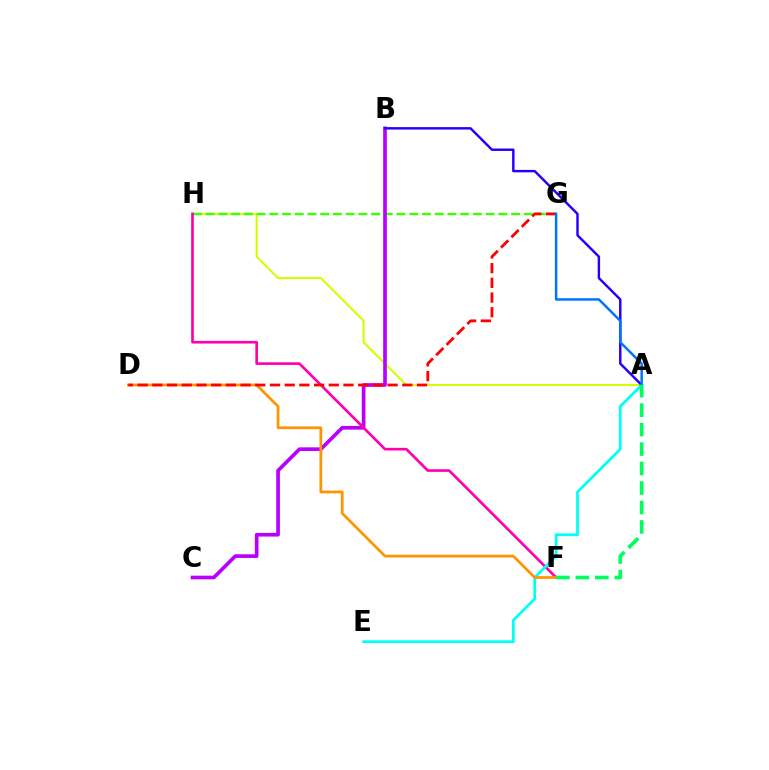{('A', 'H'): [{'color': '#d1ff00', 'line_style': 'solid', 'thickness': 1.51}], ('G', 'H'): [{'color': '#3dff00', 'line_style': 'dashed', 'thickness': 1.73}], ('B', 'C'): [{'color': '#b900ff', 'line_style': 'solid', 'thickness': 2.64}], ('A', 'B'): [{'color': '#2500ff', 'line_style': 'solid', 'thickness': 1.76}], ('F', 'H'): [{'color': '#ff00ac', 'line_style': 'solid', 'thickness': 1.91}], ('A', 'E'): [{'color': '#00fff6', 'line_style': 'solid', 'thickness': 1.98}], ('D', 'F'): [{'color': '#ff9400', 'line_style': 'solid', 'thickness': 1.97}], ('D', 'G'): [{'color': '#ff0000', 'line_style': 'dashed', 'thickness': 2.0}], ('A', 'G'): [{'color': '#0074ff', 'line_style': 'solid', 'thickness': 1.78}], ('A', 'F'): [{'color': '#00ff5c', 'line_style': 'dashed', 'thickness': 2.64}]}